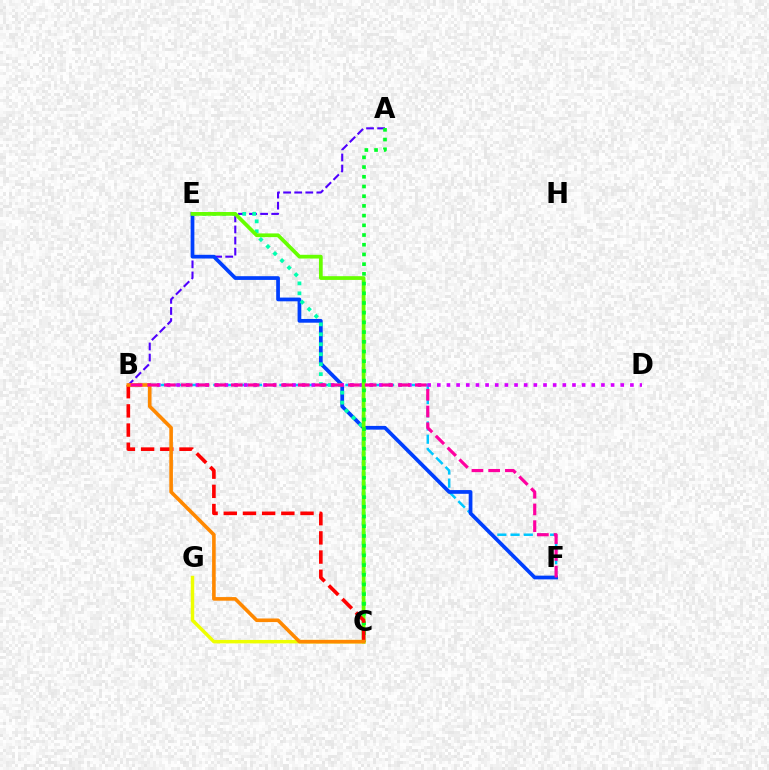{('B', 'F'): [{'color': '#00c7ff', 'line_style': 'dashed', 'thickness': 1.79}, {'color': '#ff00a0', 'line_style': 'dashed', 'thickness': 2.27}], ('A', 'B'): [{'color': '#4f00ff', 'line_style': 'dashed', 'thickness': 1.51}], ('E', 'F'): [{'color': '#003fff', 'line_style': 'solid', 'thickness': 2.69}], ('C', 'E'): [{'color': '#00ffaf', 'line_style': 'dotted', 'thickness': 2.71}, {'color': '#66ff00', 'line_style': 'solid', 'thickness': 2.69}], ('B', 'D'): [{'color': '#d600ff', 'line_style': 'dotted', 'thickness': 2.62}], ('A', 'C'): [{'color': '#00ff27', 'line_style': 'dotted', 'thickness': 2.64}], ('B', 'C'): [{'color': '#ff0000', 'line_style': 'dashed', 'thickness': 2.61}, {'color': '#ff8800', 'line_style': 'solid', 'thickness': 2.6}], ('C', 'G'): [{'color': '#eeff00', 'line_style': 'solid', 'thickness': 2.49}]}